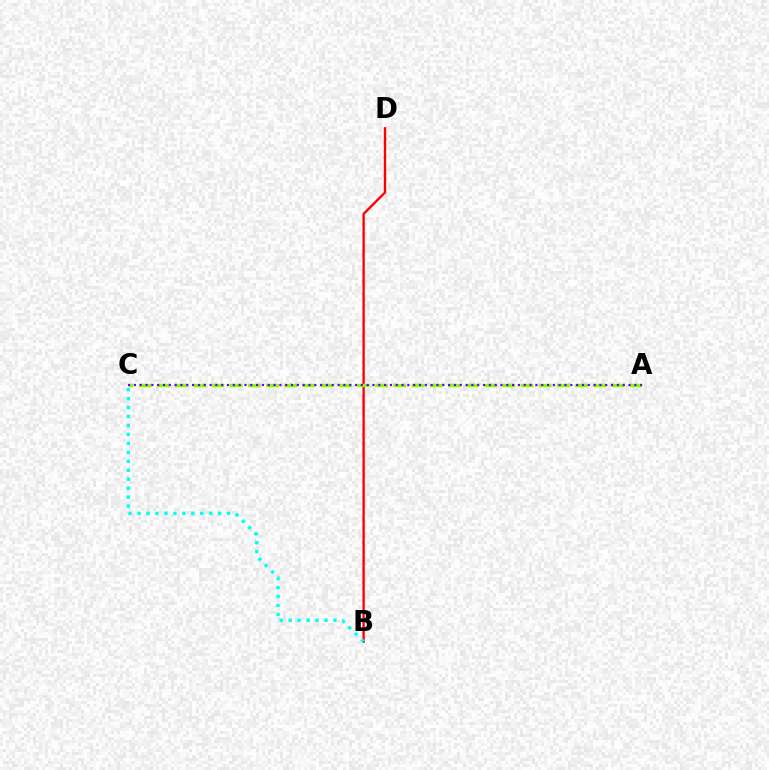{('B', 'D'): [{'color': '#ff0000', 'line_style': 'solid', 'thickness': 1.7}], ('A', 'C'): [{'color': '#84ff00', 'line_style': 'dashed', 'thickness': 2.47}, {'color': '#7200ff', 'line_style': 'dotted', 'thickness': 1.58}], ('B', 'C'): [{'color': '#00fff6', 'line_style': 'dotted', 'thickness': 2.43}]}